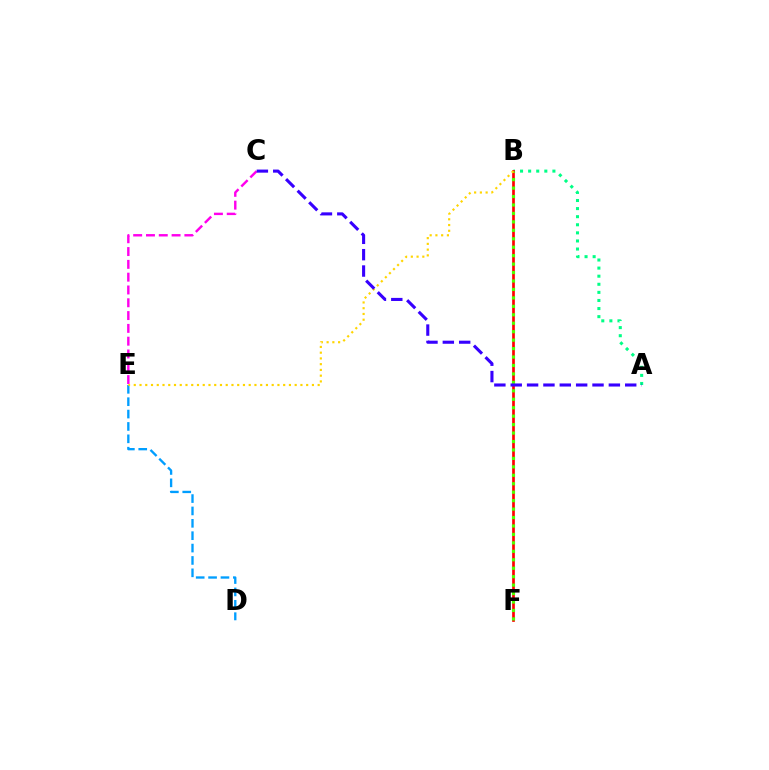{('D', 'E'): [{'color': '#009eff', 'line_style': 'dashed', 'thickness': 1.68}], ('A', 'B'): [{'color': '#00ff86', 'line_style': 'dotted', 'thickness': 2.2}], ('C', 'E'): [{'color': '#ff00ed', 'line_style': 'dashed', 'thickness': 1.74}], ('B', 'F'): [{'color': '#ff0000', 'line_style': 'solid', 'thickness': 1.94}, {'color': '#4fff00', 'line_style': 'dotted', 'thickness': 2.3}], ('B', 'E'): [{'color': '#ffd500', 'line_style': 'dotted', 'thickness': 1.56}], ('A', 'C'): [{'color': '#3700ff', 'line_style': 'dashed', 'thickness': 2.22}]}